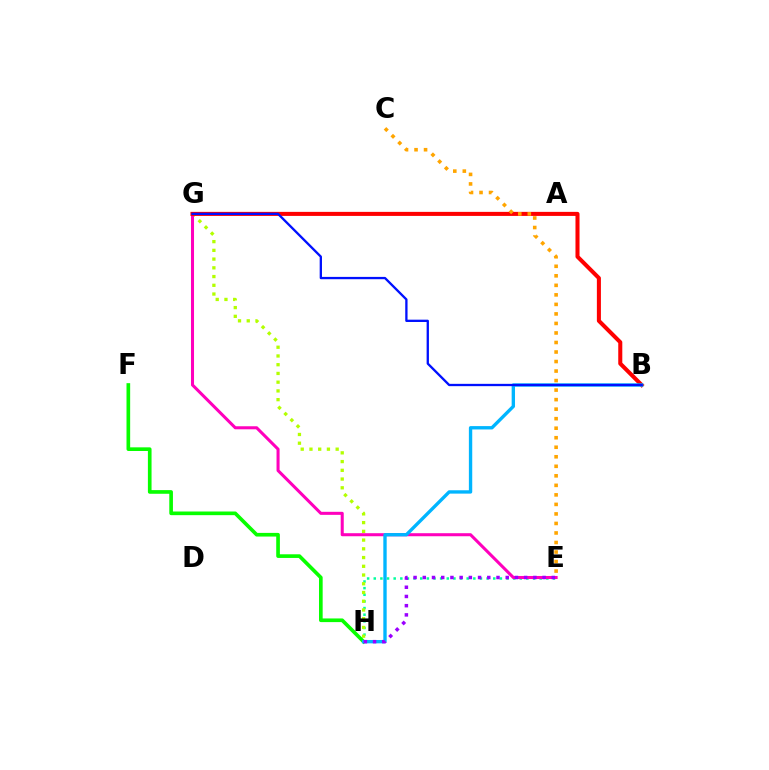{('E', 'H'): [{'color': '#00ff9d', 'line_style': 'dotted', 'thickness': 1.8}, {'color': '#9b00ff', 'line_style': 'dotted', 'thickness': 2.5}], ('G', 'H'): [{'color': '#b3ff00', 'line_style': 'dotted', 'thickness': 2.37}], ('E', 'G'): [{'color': '#ff00bd', 'line_style': 'solid', 'thickness': 2.19}], ('B', 'G'): [{'color': '#ff0000', 'line_style': 'solid', 'thickness': 2.91}, {'color': '#0010ff', 'line_style': 'solid', 'thickness': 1.66}], ('F', 'H'): [{'color': '#08ff00', 'line_style': 'solid', 'thickness': 2.63}], ('C', 'E'): [{'color': '#ffa500', 'line_style': 'dotted', 'thickness': 2.59}], ('B', 'H'): [{'color': '#00b5ff', 'line_style': 'solid', 'thickness': 2.42}]}